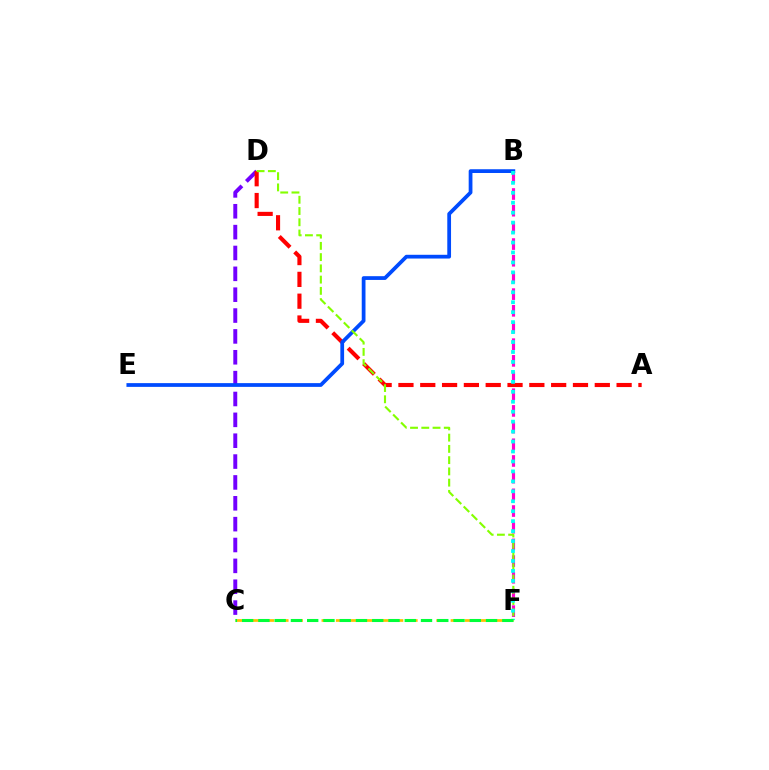{('C', 'D'): [{'color': '#7200ff', 'line_style': 'dashed', 'thickness': 2.83}], ('A', 'D'): [{'color': '#ff0000', 'line_style': 'dashed', 'thickness': 2.96}], ('B', 'F'): [{'color': '#ff00cf', 'line_style': 'dashed', 'thickness': 2.27}, {'color': '#00fff6', 'line_style': 'dotted', 'thickness': 2.7}], ('B', 'E'): [{'color': '#004bff', 'line_style': 'solid', 'thickness': 2.7}], ('D', 'F'): [{'color': '#84ff00', 'line_style': 'dashed', 'thickness': 1.53}], ('C', 'F'): [{'color': '#ffbd00', 'line_style': 'dashed', 'thickness': 1.95}, {'color': '#00ff39', 'line_style': 'dashed', 'thickness': 2.21}]}